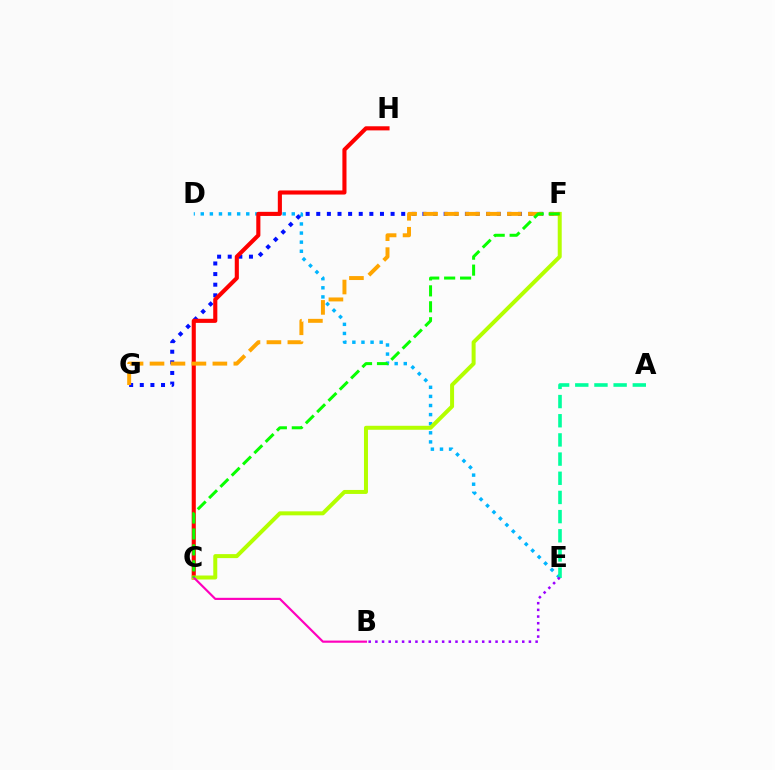{('D', 'E'): [{'color': '#00b5ff', 'line_style': 'dotted', 'thickness': 2.47}], ('F', 'G'): [{'color': '#0010ff', 'line_style': 'dotted', 'thickness': 2.88}, {'color': '#ffa500', 'line_style': 'dashed', 'thickness': 2.85}], ('C', 'H'): [{'color': '#ff0000', 'line_style': 'solid', 'thickness': 2.96}], ('C', 'F'): [{'color': '#b3ff00', 'line_style': 'solid', 'thickness': 2.87}, {'color': '#08ff00', 'line_style': 'dashed', 'thickness': 2.17}], ('B', 'C'): [{'color': '#ff00bd', 'line_style': 'solid', 'thickness': 1.56}], ('A', 'E'): [{'color': '#00ff9d', 'line_style': 'dashed', 'thickness': 2.6}], ('B', 'E'): [{'color': '#9b00ff', 'line_style': 'dotted', 'thickness': 1.81}]}